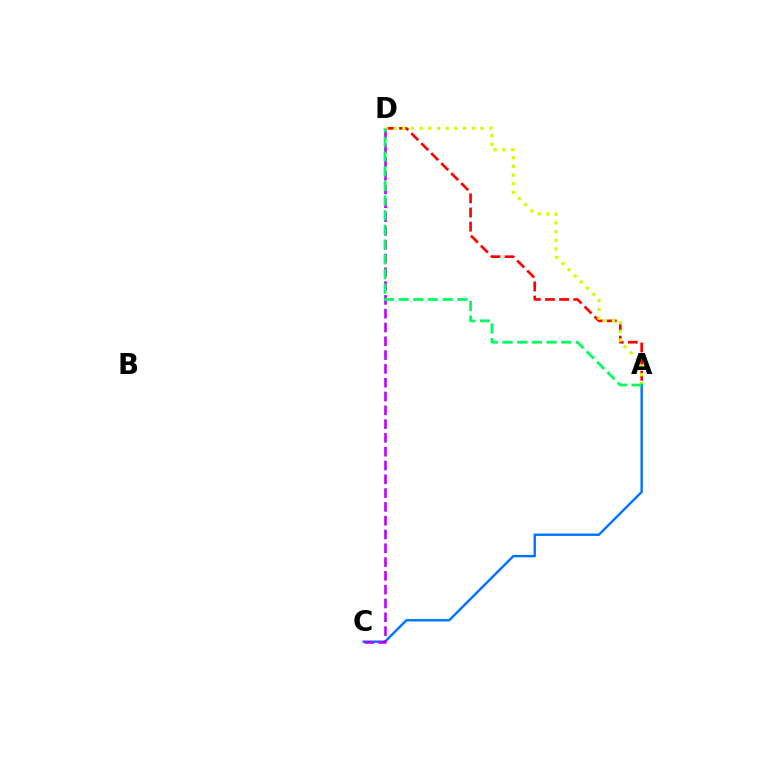{('A', 'D'): [{'color': '#ff0000', 'line_style': 'dashed', 'thickness': 1.92}, {'color': '#d1ff00', 'line_style': 'dotted', 'thickness': 2.36}, {'color': '#00ff5c', 'line_style': 'dashed', 'thickness': 1.99}], ('A', 'C'): [{'color': '#0074ff', 'line_style': 'solid', 'thickness': 1.73}], ('C', 'D'): [{'color': '#b900ff', 'line_style': 'dashed', 'thickness': 1.87}]}